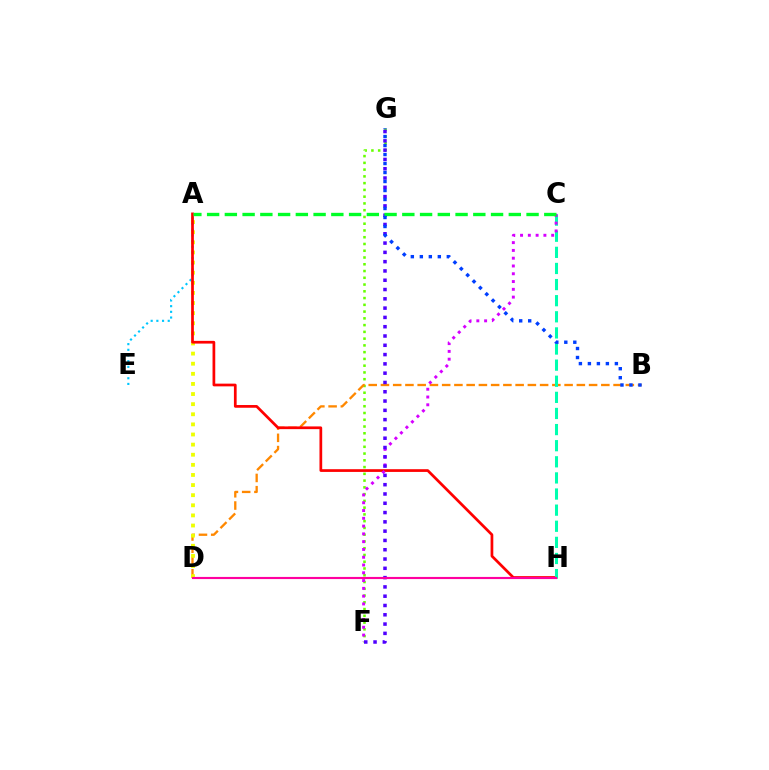{('F', 'G'): [{'color': '#66ff00', 'line_style': 'dotted', 'thickness': 1.84}, {'color': '#4f00ff', 'line_style': 'dotted', 'thickness': 2.52}], ('B', 'D'): [{'color': '#ff8800', 'line_style': 'dashed', 'thickness': 1.66}], ('A', 'D'): [{'color': '#eeff00', 'line_style': 'dotted', 'thickness': 2.75}], ('A', 'E'): [{'color': '#00c7ff', 'line_style': 'dotted', 'thickness': 1.54}], ('A', 'H'): [{'color': '#ff0000', 'line_style': 'solid', 'thickness': 1.96}], ('C', 'H'): [{'color': '#00ffaf', 'line_style': 'dashed', 'thickness': 2.19}], ('C', 'F'): [{'color': '#d600ff', 'line_style': 'dotted', 'thickness': 2.11}], ('D', 'H'): [{'color': '#ff00a0', 'line_style': 'solid', 'thickness': 1.54}], ('A', 'C'): [{'color': '#00ff27', 'line_style': 'dashed', 'thickness': 2.41}], ('B', 'G'): [{'color': '#003fff', 'line_style': 'dotted', 'thickness': 2.44}]}